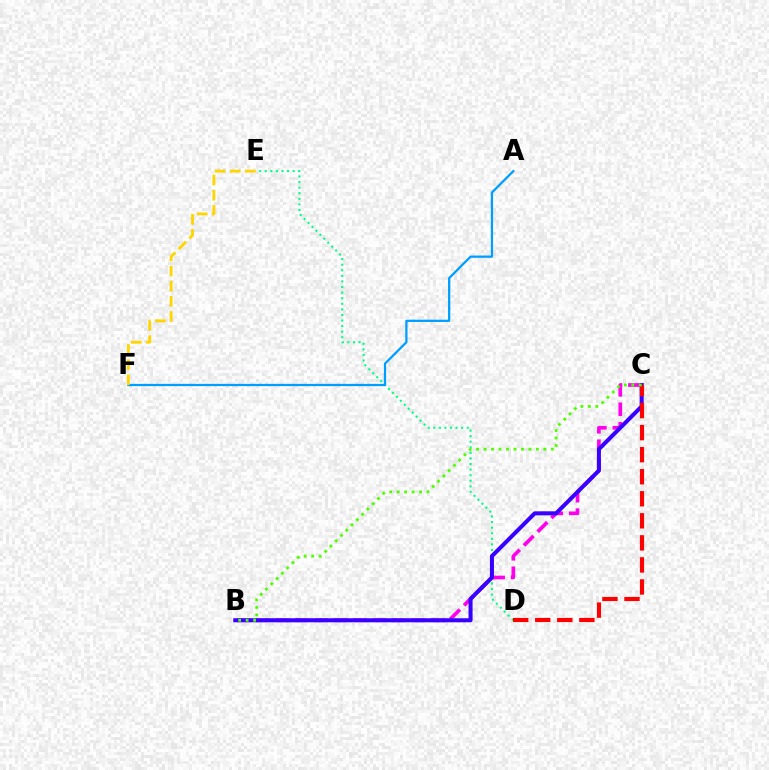{('D', 'E'): [{'color': '#00ff86', 'line_style': 'dotted', 'thickness': 1.52}], ('A', 'F'): [{'color': '#009eff', 'line_style': 'solid', 'thickness': 1.63}], ('B', 'C'): [{'color': '#ff00ed', 'line_style': 'dashed', 'thickness': 2.64}, {'color': '#3700ff', 'line_style': 'solid', 'thickness': 2.9}, {'color': '#4fff00', 'line_style': 'dotted', 'thickness': 2.03}], ('E', 'F'): [{'color': '#ffd500', 'line_style': 'dashed', 'thickness': 2.06}], ('C', 'D'): [{'color': '#ff0000', 'line_style': 'dashed', 'thickness': 3.0}]}